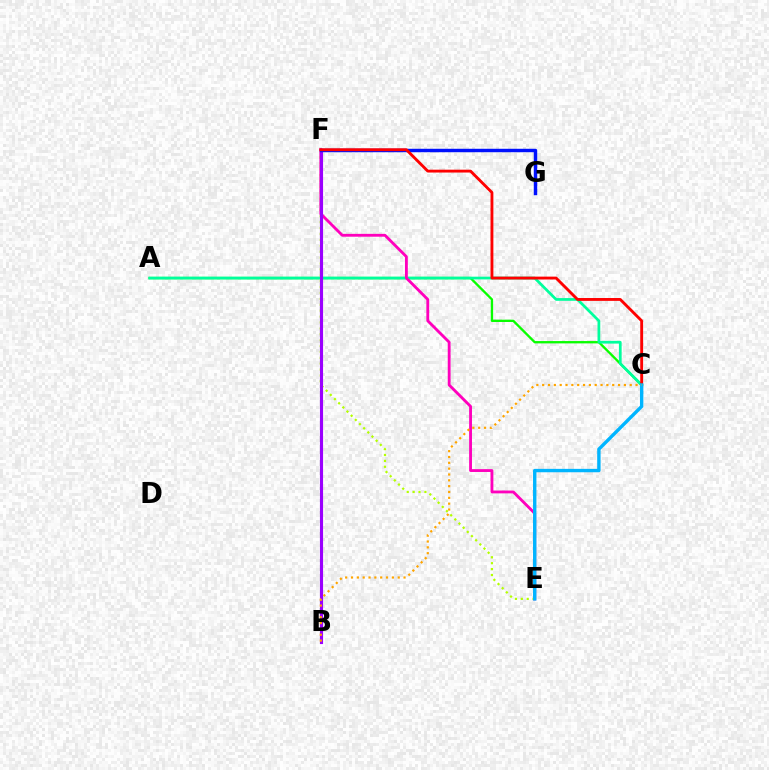{('A', 'C'): [{'color': '#08ff00', 'line_style': 'solid', 'thickness': 1.68}, {'color': '#00ff9d', 'line_style': 'solid', 'thickness': 1.97}], ('E', 'F'): [{'color': '#b3ff00', 'line_style': 'dotted', 'thickness': 1.6}, {'color': '#ff00bd', 'line_style': 'solid', 'thickness': 2.04}], ('B', 'F'): [{'color': '#9b00ff', 'line_style': 'solid', 'thickness': 2.25}], ('F', 'G'): [{'color': '#0010ff', 'line_style': 'solid', 'thickness': 2.48}], ('C', 'F'): [{'color': '#ff0000', 'line_style': 'solid', 'thickness': 2.06}], ('C', 'E'): [{'color': '#00b5ff', 'line_style': 'solid', 'thickness': 2.44}], ('B', 'C'): [{'color': '#ffa500', 'line_style': 'dotted', 'thickness': 1.59}]}